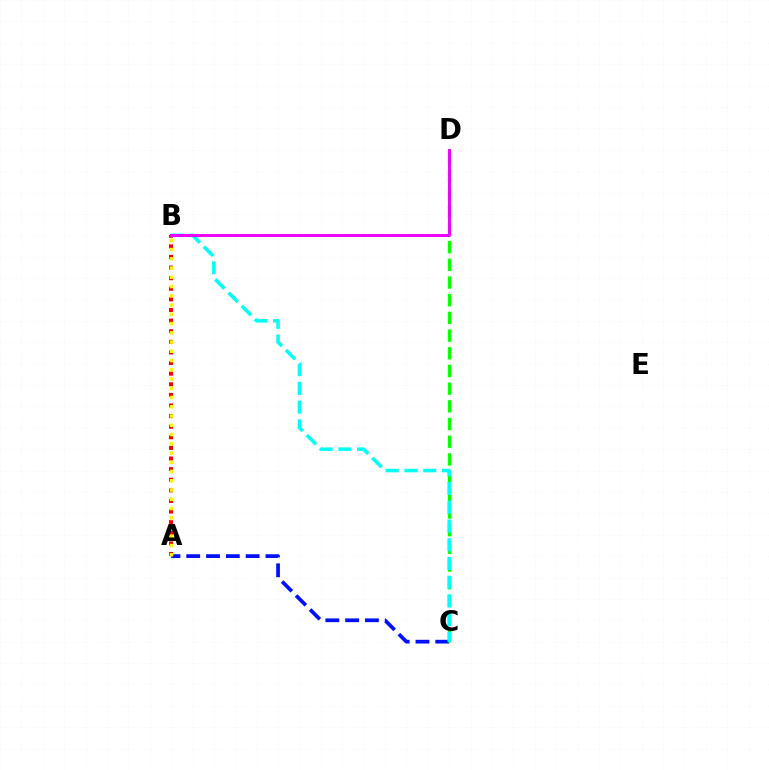{('A', 'B'): [{'color': '#ff0000', 'line_style': 'dotted', 'thickness': 2.88}, {'color': '#fcf500', 'line_style': 'dotted', 'thickness': 2.51}], ('A', 'C'): [{'color': '#0010ff', 'line_style': 'dashed', 'thickness': 2.69}], ('C', 'D'): [{'color': '#08ff00', 'line_style': 'dashed', 'thickness': 2.4}], ('B', 'C'): [{'color': '#00fff6', 'line_style': 'dashed', 'thickness': 2.54}], ('B', 'D'): [{'color': '#ee00ff', 'line_style': 'solid', 'thickness': 2.14}]}